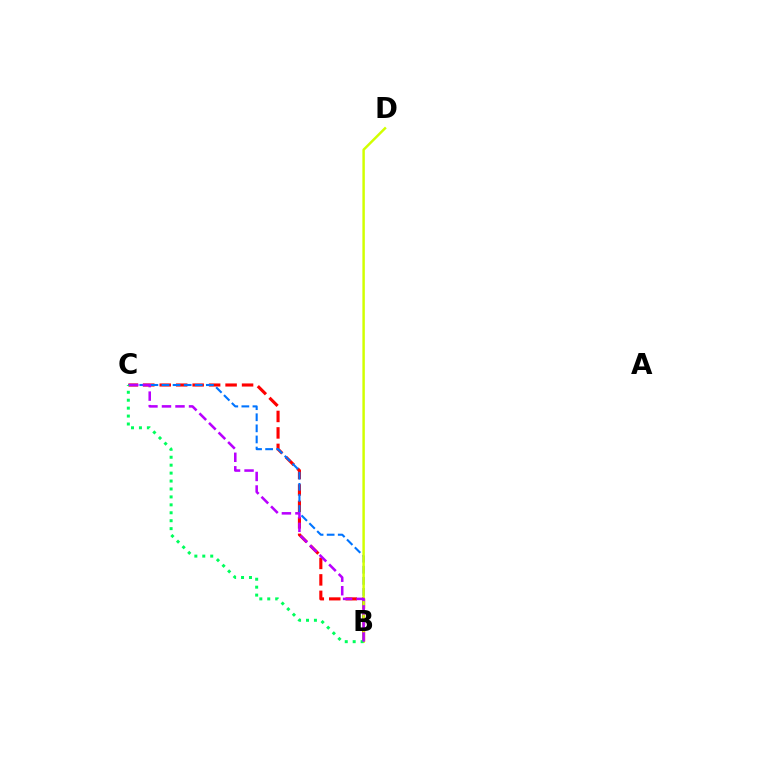{('B', 'C'): [{'color': '#ff0000', 'line_style': 'dashed', 'thickness': 2.24}, {'color': '#0074ff', 'line_style': 'dashed', 'thickness': 1.51}, {'color': '#00ff5c', 'line_style': 'dotted', 'thickness': 2.16}, {'color': '#b900ff', 'line_style': 'dashed', 'thickness': 1.84}], ('B', 'D'): [{'color': '#d1ff00', 'line_style': 'solid', 'thickness': 1.78}]}